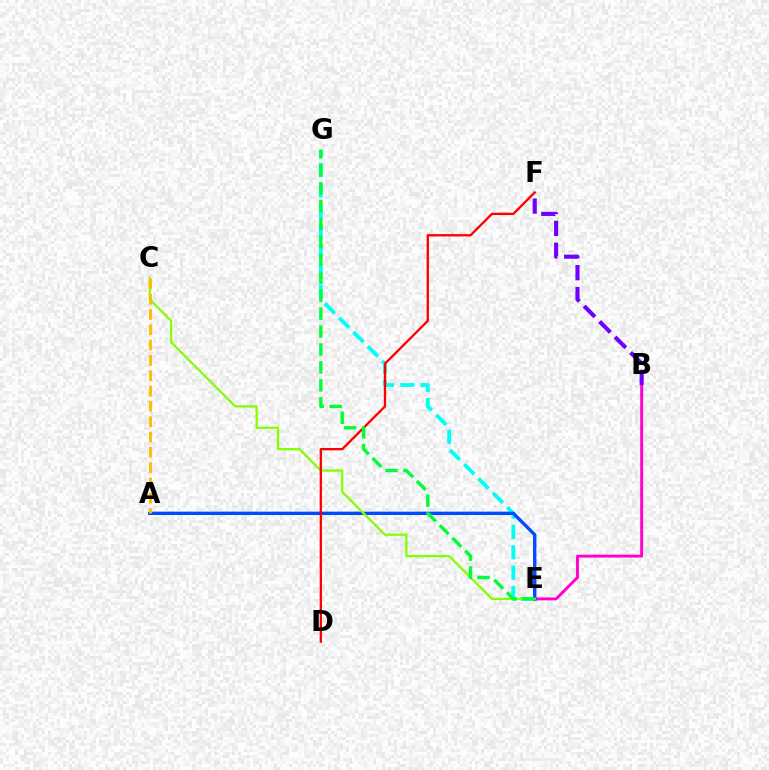{('B', 'E'): [{'color': '#ff00cf', 'line_style': 'solid', 'thickness': 2.1}], ('B', 'F'): [{'color': '#7200ff', 'line_style': 'dashed', 'thickness': 2.97}], ('E', 'G'): [{'color': '#00fff6', 'line_style': 'dashed', 'thickness': 2.76}, {'color': '#00ff39', 'line_style': 'dashed', 'thickness': 2.44}], ('A', 'E'): [{'color': '#004bff', 'line_style': 'solid', 'thickness': 2.42}], ('C', 'E'): [{'color': '#84ff00', 'line_style': 'solid', 'thickness': 1.64}], ('D', 'F'): [{'color': '#ff0000', 'line_style': 'solid', 'thickness': 1.66}], ('A', 'C'): [{'color': '#ffbd00', 'line_style': 'dashed', 'thickness': 2.08}]}